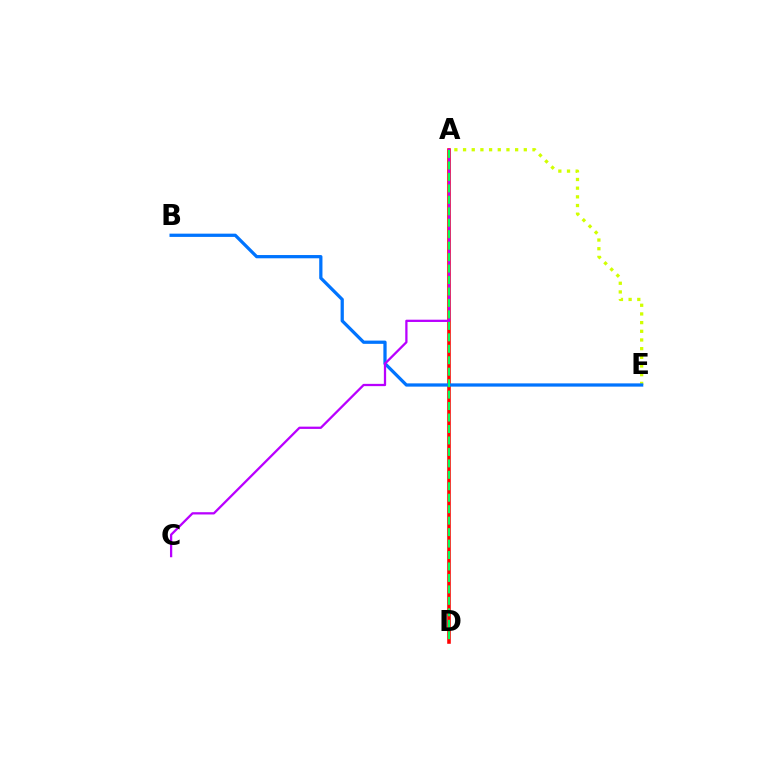{('A', 'D'): [{'color': '#ff0000', 'line_style': 'solid', 'thickness': 2.58}, {'color': '#00ff5c', 'line_style': 'dashed', 'thickness': 1.56}], ('A', 'E'): [{'color': '#d1ff00', 'line_style': 'dotted', 'thickness': 2.36}], ('B', 'E'): [{'color': '#0074ff', 'line_style': 'solid', 'thickness': 2.34}], ('A', 'C'): [{'color': '#b900ff', 'line_style': 'solid', 'thickness': 1.64}]}